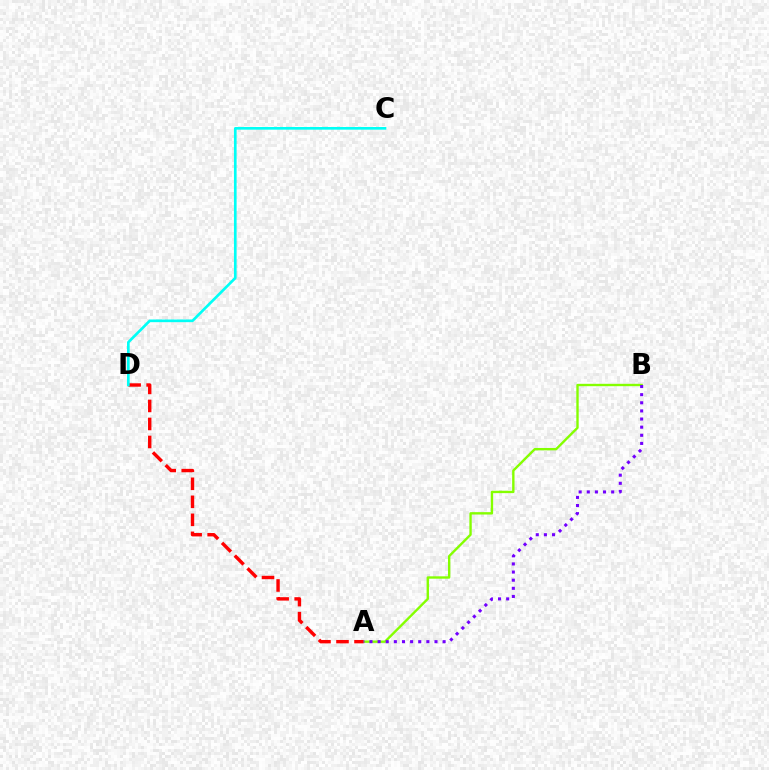{('A', 'B'): [{'color': '#84ff00', 'line_style': 'solid', 'thickness': 1.71}, {'color': '#7200ff', 'line_style': 'dotted', 'thickness': 2.21}], ('A', 'D'): [{'color': '#ff0000', 'line_style': 'dashed', 'thickness': 2.45}], ('C', 'D'): [{'color': '#00fff6', 'line_style': 'solid', 'thickness': 1.92}]}